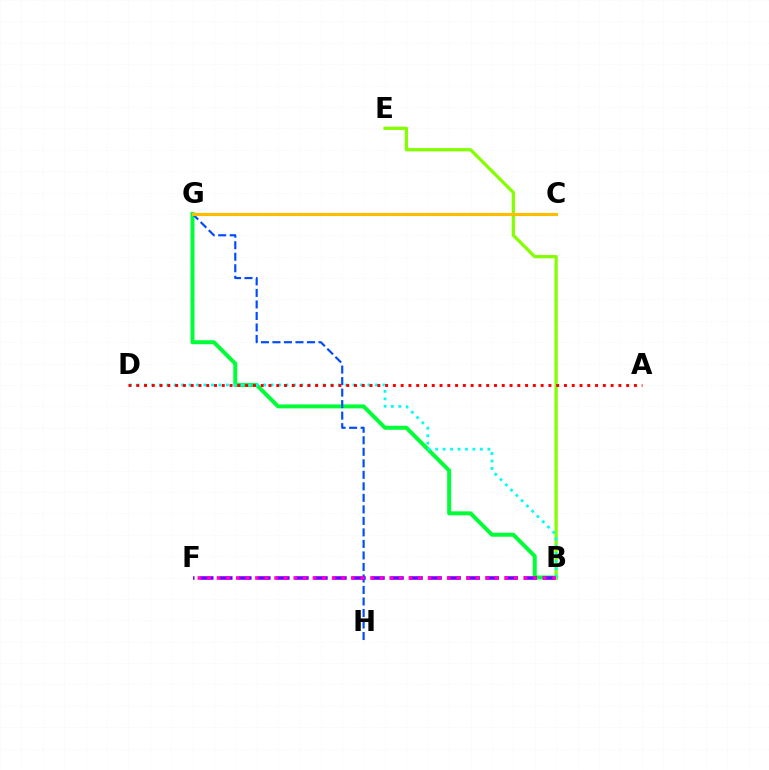{('B', 'G'): [{'color': '#00ff39', 'line_style': 'solid', 'thickness': 2.88}], ('B', 'E'): [{'color': '#84ff00', 'line_style': 'solid', 'thickness': 2.34}], ('B', 'F'): [{'color': '#7200ff', 'line_style': 'dashed', 'thickness': 2.58}, {'color': '#ff00cf', 'line_style': 'dotted', 'thickness': 2.61}], ('B', 'D'): [{'color': '#00fff6', 'line_style': 'dotted', 'thickness': 2.03}], ('G', 'H'): [{'color': '#004bff', 'line_style': 'dashed', 'thickness': 1.56}], ('A', 'D'): [{'color': '#ff0000', 'line_style': 'dotted', 'thickness': 2.11}], ('C', 'G'): [{'color': '#ffbd00', 'line_style': 'solid', 'thickness': 2.25}]}